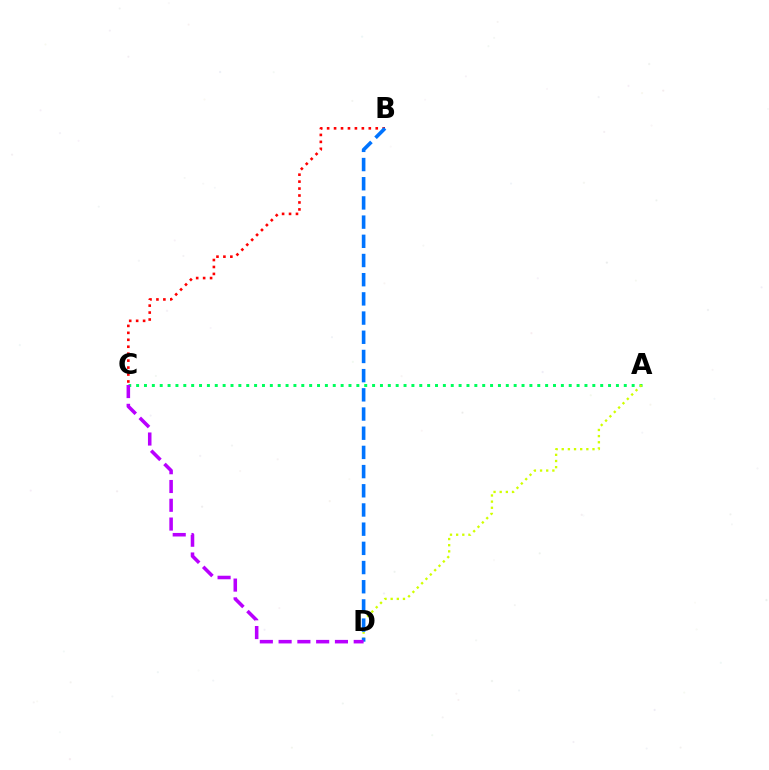{('B', 'C'): [{'color': '#ff0000', 'line_style': 'dotted', 'thickness': 1.89}], ('A', 'C'): [{'color': '#00ff5c', 'line_style': 'dotted', 'thickness': 2.14}], ('A', 'D'): [{'color': '#d1ff00', 'line_style': 'dotted', 'thickness': 1.67}], ('B', 'D'): [{'color': '#0074ff', 'line_style': 'dashed', 'thickness': 2.61}], ('C', 'D'): [{'color': '#b900ff', 'line_style': 'dashed', 'thickness': 2.55}]}